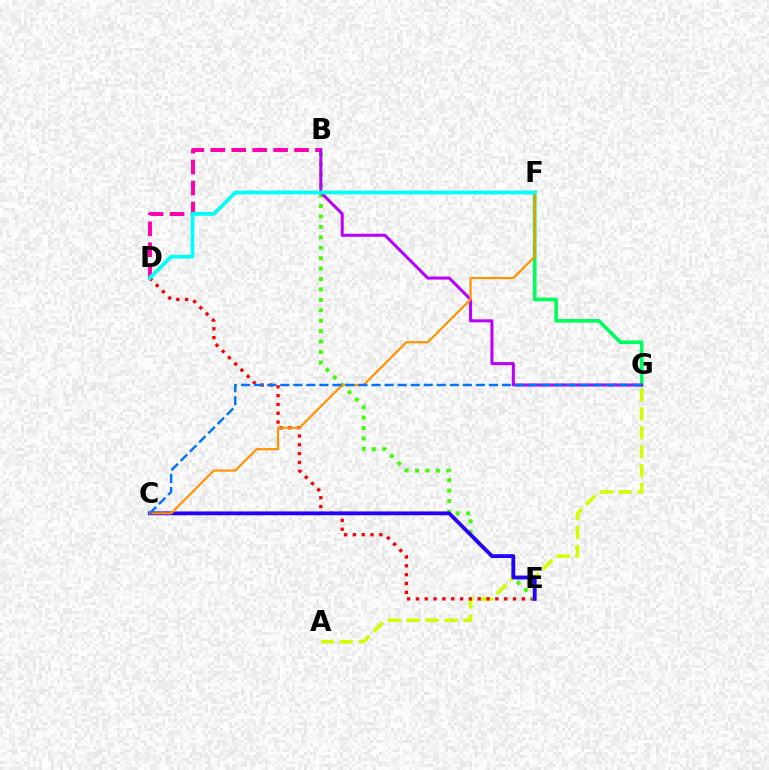{('B', 'D'): [{'color': '#ff00ac', 'line_style': 'dashed', 'thickness': 2.84}], ('A', 'G'): [{'color': '#d1ff00', 'line_style': 'dashed', 'thickness': 2.57}], ('D', 'E'): [{'color': '#ff0000', 'line_style': 'dotted', 'thickness': 2.4}], ('F', 'G'): [{'color': '#00ff5c', 'line_style': 'solid', 'thickness': 2.63}], ('B', 'E'): [{'color': '#3dff00', 'line_style': 'dotted', 'thickness': 2.83}], ('C', 'E'): [{'color': '#2500ff', 'line_style': 'solid', 'thickness': 2.74}], ('B', 'G'): [{'color': '#b900ff', 'line_style': 'solid', 'thickness': 2.17}], ('C', 'F'): [{'color': '#ff9400', 'line_style': 'solid', 'thickness': 1.57}], ('D', 'F'): [{'color': '#00fff6', 'line_style': 'solid', 'thickness': 2.69}], ('C', 'G'): [{'color': '#0074ff', 'line_style': 'dashed', 'thickness': 1.77}]}